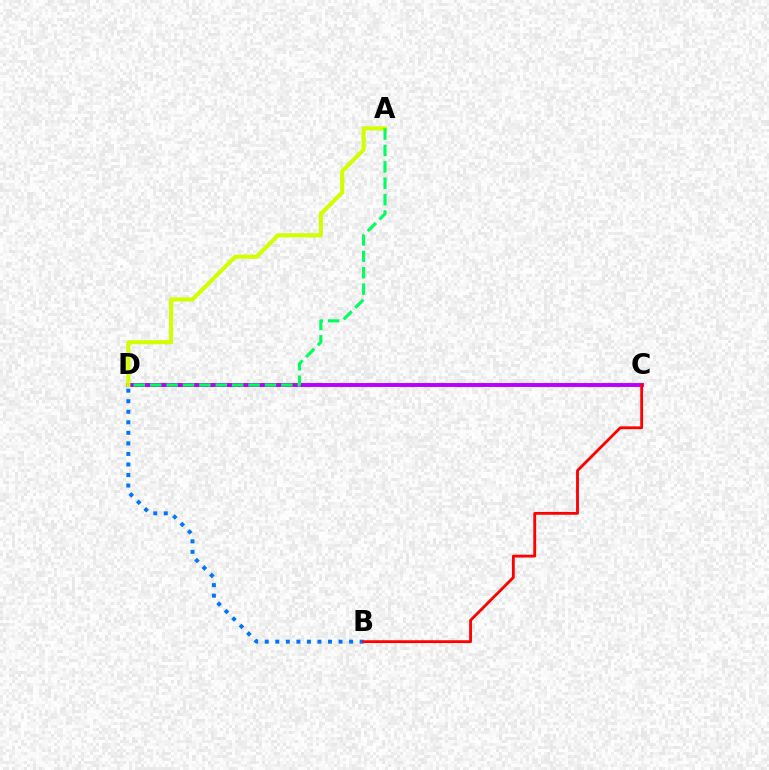{('B', 'D'): [{'color': '#0074ff', 'line_style': 'dotted', 'thickness': 2.86}], ('C', 'D'): [{'color': '#b900ff', 'line_style': 'solid', 'thickness': 2.82}], ('B', 'C'): [{'color': '#ff0000', 'line_style': 'solid', 'thickness': 2.03}], ('A', 'D'): [{'color': '#d1ff00', 'line_style': 'solid', 'thickness': 2.94}, {'color': '#00ff5c', 'line_style': 'dashed', 'thickness': 2.23}]}